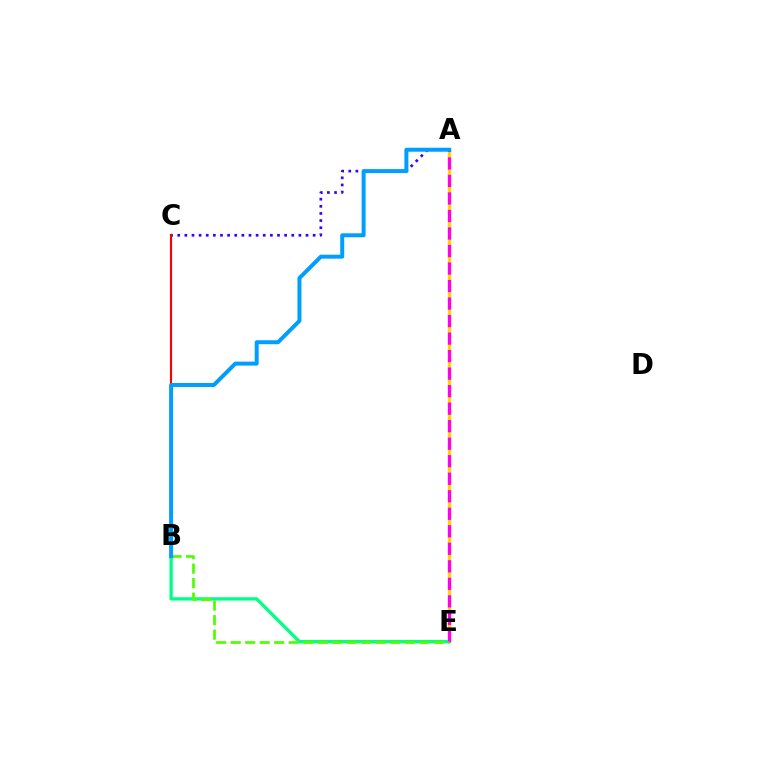{('A', 'C'): [{'color': '#3700ff', 'line_style': 'dotted', 'thickness': 1.94}], ('B', 'E'): [{'color': '#00ff86', 'line_style': 'solid', 'thickness': 2.38}, {'color': '#4fff00', 'line_style': 'dashed', 'thickness': 1.97}], ('A', 'E'): [{'color': '#ffd500', 'line_style': 'dashed', 'thickness': 2.35}, {'color': '#ff00ed', 'line_style': 'dashed', 'thickness': 2.38}], ('B', 'C'): [{'color': '#ff0000', 'line_style': 'solid', 'thickness': 1.54}], ('A', 'B'): [{'color': '#009eff', 'line_style': 'solid', 'thickness': 2.86}]}